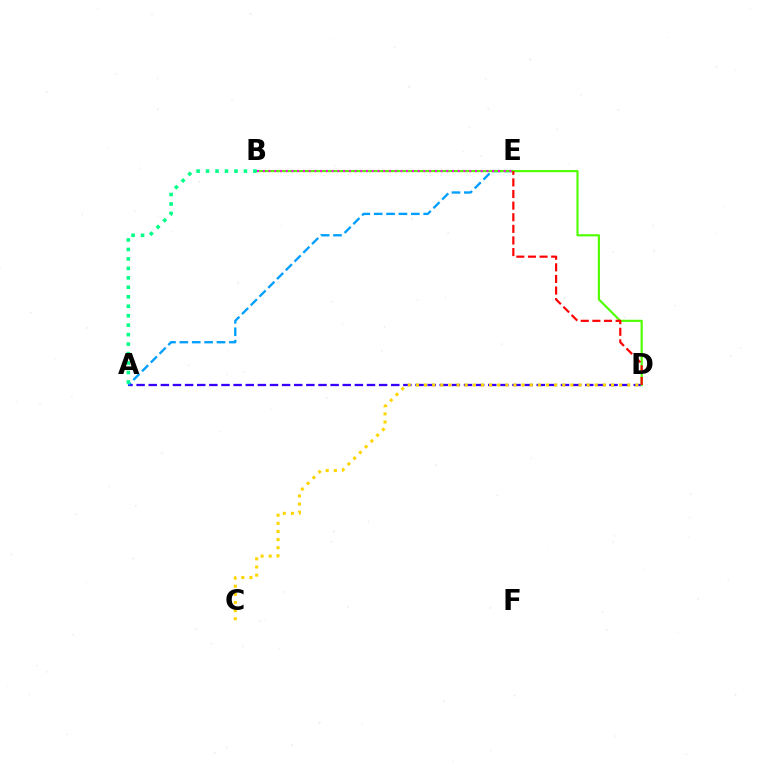{('A', 'D'): [{'color': '#3700ff', 'line_style': 'dashed', 'thickness': 1.65}], ('A', 'E'): [{'color': '#009eff', 'line_style': 'dashed', 'thickness': 1.68}], ('B', 'D'): [{'color': '#4fff00', 'line_style': 'solid', 'thickness': 1.56}], ('B', 'E'): [{'color': '#ff00ed', 'line_style': 'dotted', 'thickness': 1.56}], ('A', 'B'): [{'color': '#00ff86', 'line_style': 'dotted', 'thickness': 2.57}], ('D', 'E'): [{'color': '#ff0000', 'line_style': 'dashed', 'thickness': 1.58}], ('C', 'D'): [{'color': '#ffd500', 'line_style': 'dotted', 'thickness': 2.21}]}